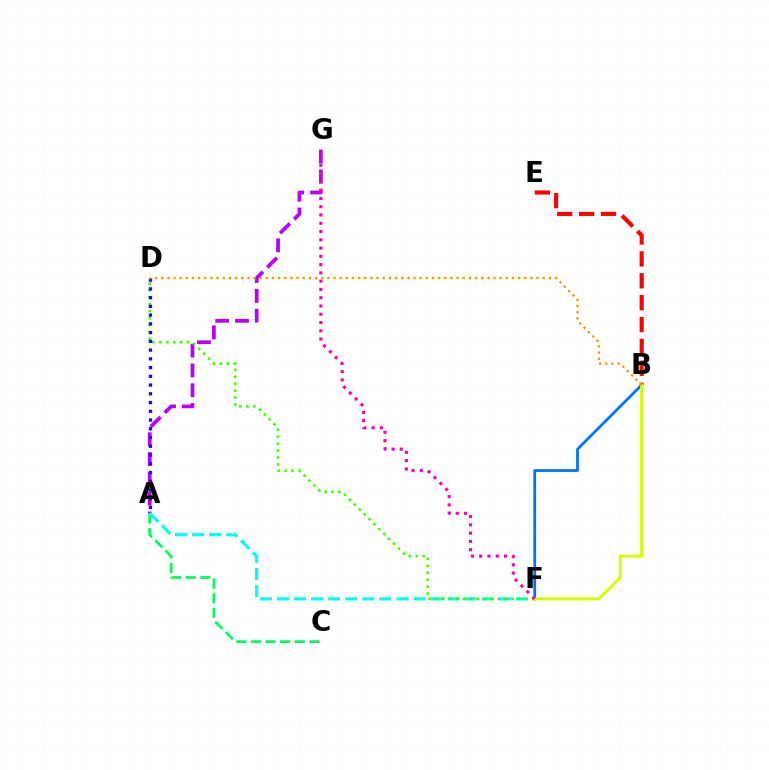{('A', 'G'): [{'color': '#b900ff', 'line_style': 'dashed', 'thickness': 2.69}], ('A', 'C'): [{'color': '#00ff5c', 'line_style': 'dashed', 'thickness': 1.98}], ('B', 'E'): [{'color': '#ff0000', 'line_style': 'dashed', 'thickness': 2.97}], ('B', 'F'): [{'color': '#0074ff', 'line_style': 'solid', 'thickness': 2.0}, {'color': '#d1ff00', 'line_style': 'solid', 'thickness': 2.19}], ('A', 'F'): [{'color': '#00fff6', 'line_style': 'dashed', 'thickness': 2.32}], ('D', 'F'): [{'color': '#3dff00', 'line_style': 'dotted', 'thickness': 1.88}], ('A', 'D'): [{'color': '#2500ff', 'line_style': 'dotted', 'thickness': 2.38}], ('F', 'G'): [{'color': '#ff00ac', 'line_style': 'dotted', 'thickness': 2.25}], ('B', 'D'): [{'color': '#ff9400', 'line_style': 'dotted', 'thickness': 1.67}]}